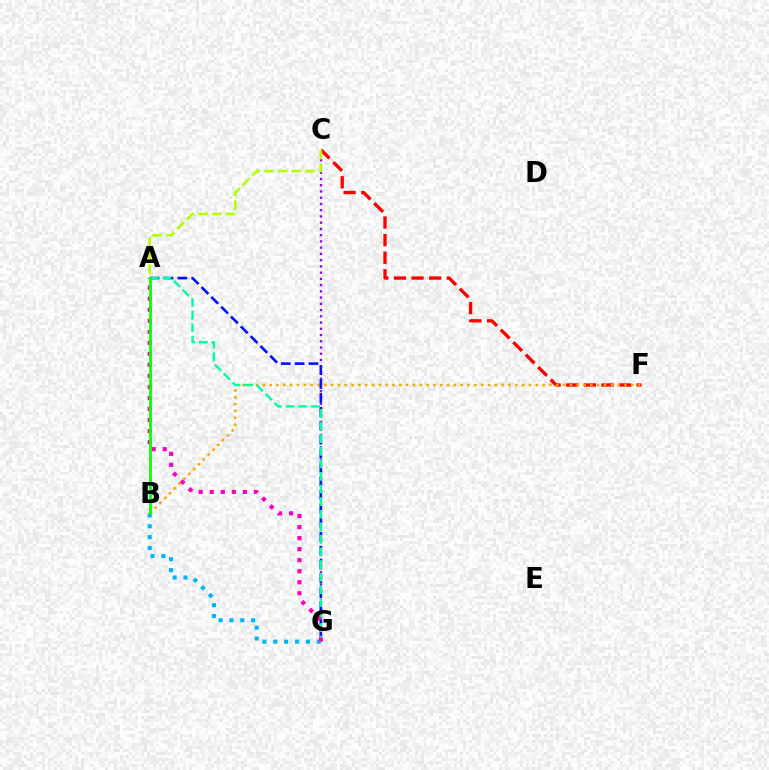{('C', 'G'): [{'color': '#9b00ff', 'line_style': 'dotted', 'thickness': 1.7}], ('C', 'F'): [{'color': '#ff0000', 'line_style': 'dashed', 'thickness': 2.39}], ('B', 'F'): [{'color': '#ffa500', 'line_style': 'dotted', 'thickness': 1.85}], ('B', 'G'): [{'color': '#00b5ff', 'line_style': 'dotted', 'thickness': 2.96}], ('A', 'G'): [{'color': '#0010ff', 'line_style': 'dashed', 'thickness': 1.89}, {'color': '#00ff9d', 'line_style': 'dashed', 'thickness': 1.71}, {'color': '#ff00bd', 'line_style': 'dotted', 'thickness': 3.0}], ('A', 'C'): [{'color': '#b3ff00', 'line_style': 'dashed', 'thickness': 1.86}], ('A', 'B'): [{'color': '#08ff00', 'line_style': 'solid', 'thickness': 2.01}]}